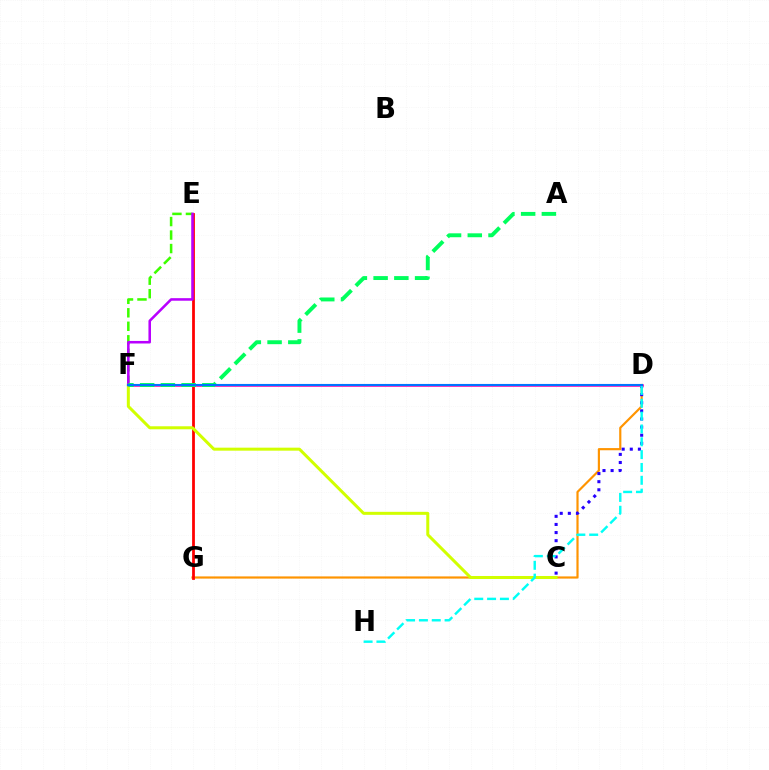{('D', 'G'): [{'color': '#ff9400', 'line_style': 'solid', 'thickness': 1.57}], ('E', 'F'): [{'color': '#3dff00', 'line_style': 'dashed', 'thickness': 1.83}, {'color': '#b900ff', 'line_style': 'solid', 'thickness': 1.84}], ('E', 'G'): [{'color': '#ff0000', 'line_style': 'solid', 'thickness': 2.0}], ('C', 'D'): [{'color': '#2500ff', 'line_style': 'dotted', 'thickness': 2.2}], ('D', 'F'): [{'color': '#ff00ac', 'line_style': 'solid', 'thickness': 1.84}, {'color': '#0074ff', 'line_style': 'solid', 'thickness': 1.51}], ('C', 'F'): [{'color': '#d1ff00', 'line_style': 'solid', 'thickness': 2.16}], ('D', 'H'): [{'color': '#00fff6', 'line_style': 'dashed', 'thickness': 1.74}], ('A', 'F'): [{'color': '#00ff5c', 'line_style': 'dashed', 'thickness': 2.82}]}